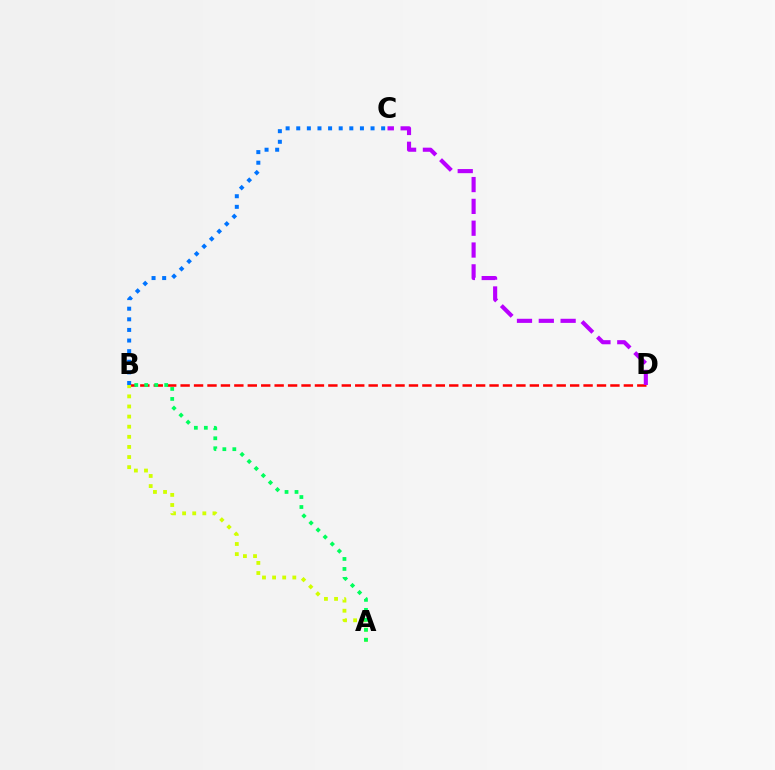{('B', 'D'): [{'color': '#ff0000', 'line_style': 'dashed', 'thickness': 1.82}], ('C', 'D'): [{'color': '#b900ff', 'line_style': 'dashed', 'thickness': 2.96}], ('B', 'C'): [{'color': '#0074ff', 'line_style': 'dotted', 'thickness': 2.88}], ('A', 'B'): [{'color': '#d1ff00', 'line_style': 'dotted', 'thickness': 2.75}, {'color': '#00ff5c', 'line_style': 'dotted', 'thickness': 2.71}]}